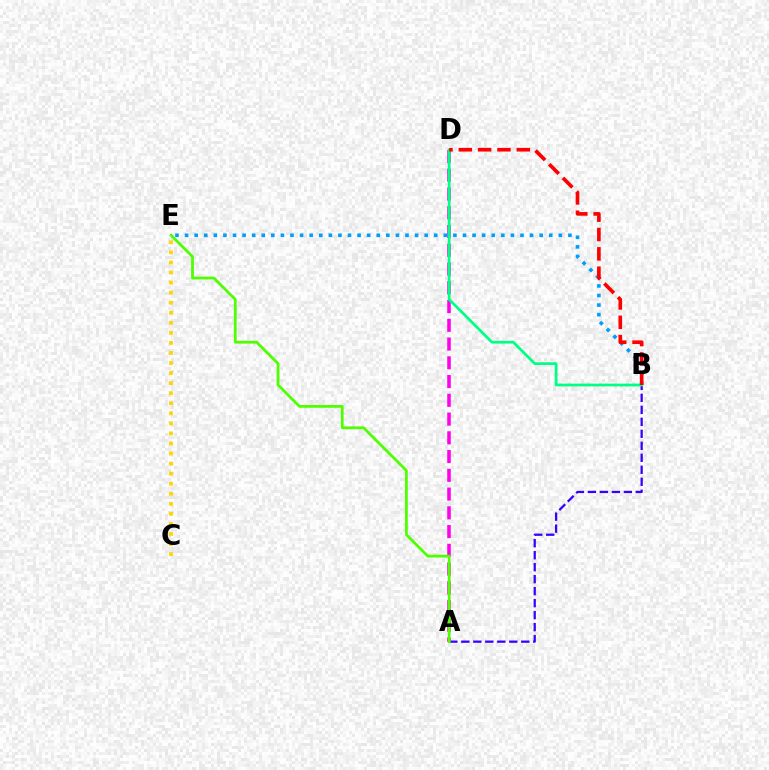{('A', 'B'): [{'color': '#3700ff', 'line_style': 'dashed', 'thickness': 1.63}], ('C', 'E'): [{'color': '#ffd500', 'line_style': 'dotted', 'thickness': 2.73}], ('A', 'D'): [{'color': '#ff00ed', 'line_style': 'dashed', 'thickness': 2.55}], ('B', 'E'): [{'color': '#009eff', 'line_style': 'dotted', 'thickness': 2.6}], ('B', 'D'): [{'color': '#00ff86', 'line_style': 'solid', 'thickness': 1.99}, {'color': '#ff0000', 'line_style': 'dashed', 'thickness': 2.63}], ('A', 'E'): [{'color': '#4fff00', 'line_style': 'solid', 'thickness': 1.99}]}